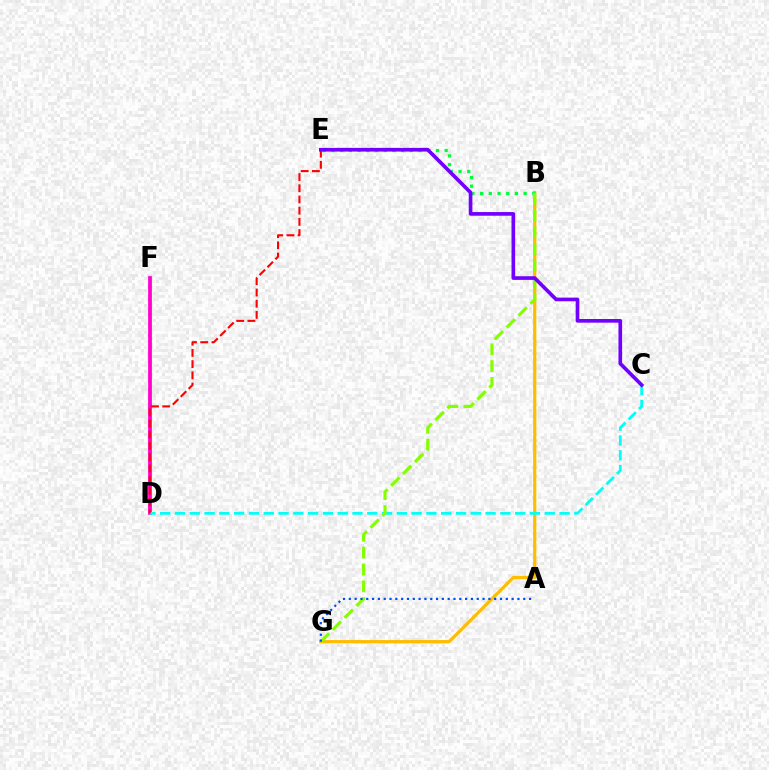{('D', 'F'): [{'color': '#ff00cf', 'line_style': 'solid', 'thickness': 2.7}], ('B', 'G'): [{'color': '#ffbd00', 'line_style': 'solid', 'thickness': 2.31}, {'color': '#84ff00', 'line_style': 'dashed', 'thickness': 2.28}], ('B', 'E'): [{'color': '#00ff39', 'line_style': 'dotted', 'thickness': 2.37}], ('C', 'D'): [{'color': '#00fff6', 'line_style': 'dashed', 'thickness': 2.01}], ('D', 'E'): [{'color': '#ff0000', 'line_style': 'dashed', 'thickness': 1.52}], ('A', 'G'): [{'color': '#004bff', 'line_style': 'dotted', 'thickness': 1.58}], ('C', 'E'): [{'color': '#7200ff', 'line_style': 'solid', 'thickness': 2.64}]}